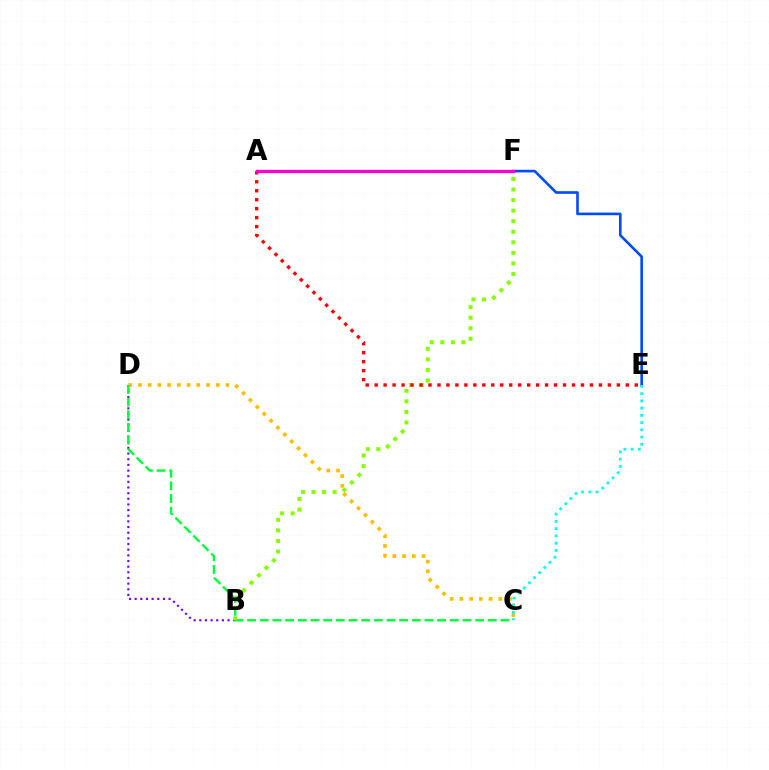{('B', 'D'): [{'color': '#7200ff', 'line_style': 'dotted', 'thickness': 1.54}], ('C', 'D'): [{'color': '#ffbd00', 'line_style': 'dotted', 'thickness': 2.64}, {'color': '#00ff39', 'line_style': 'dashed', 'thickness': 1.72}], ('E', 'F'): [{'color': '#004bff', 'line_style': 'solid', 'thickness': 1.9}], ('B', 'F'): [{'color': '#84ff00', 'line_style': 'dotted', 'thickness': 2.87}], ('A', 'E'): [{'color': '#ff0000', 'line_style': 'dotted', 'thickness': 2.44}], ('C', 'E'): [{'color': '#00fff6', 'line_style': 'dotted', 'thickness': 1.97}], ('A', 'F'): [{'color': '#ff00cf', 'line_style': 'solid', 'thickness': 2.38}]}